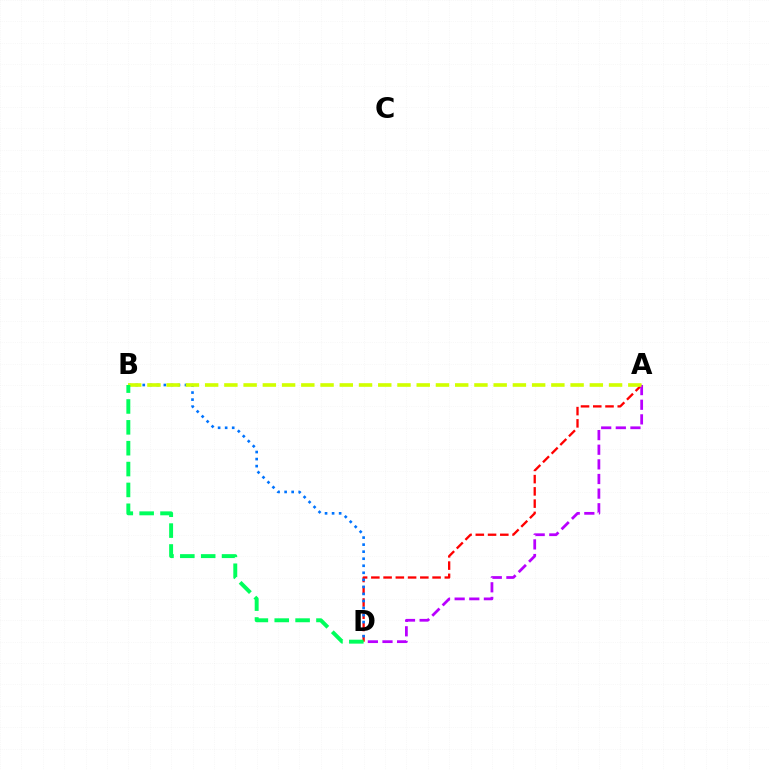{('A', 'D'): [{'color': '#ff0000', 'line_style': 'dashed', 'thickness': 1.66}, {'color': '#b900ff', 'line_style': 'dashed', 'thickness': 1.99}], ('B', 'D'): [{'color': '#0074ff', 'line_style': 'dotted', 'thickness': 1.91}, {'color': '#00ff5c', 'line_style': 'dashed', 'thickness': 2.83}], ('A', 'B'): [{'color': '#d1ff00', 'line_style': 'dashed', 'thickness': 2.61}]}